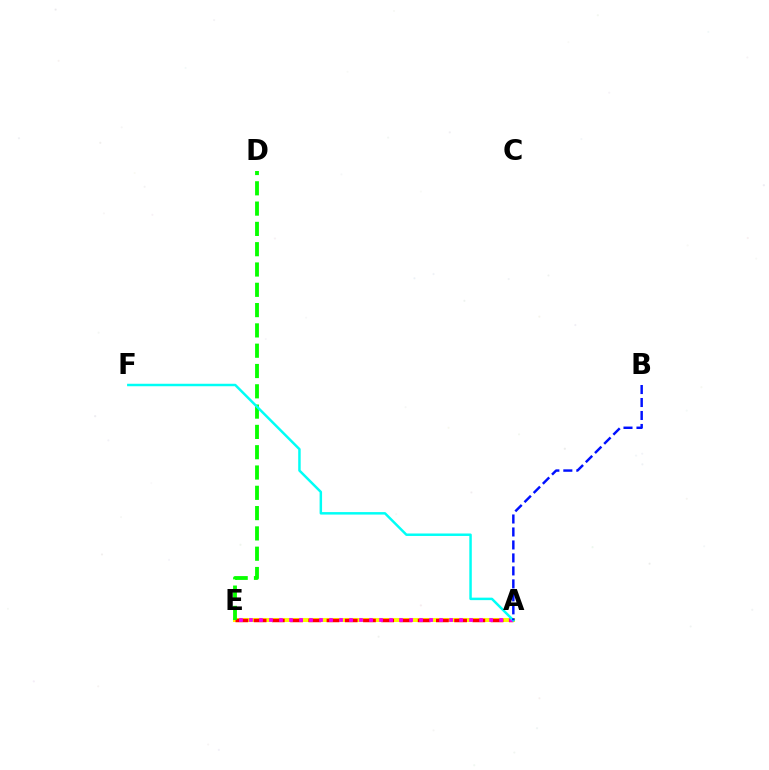{('A', 'E'): [{'color': '#fcf500', 'line_style': 'solid', 'thickness': 2.89}, {'color': '#ff0000', 'line_style': 'dashed', 'thickness': 2.48}, {'color': '#ee00ff', 'line_style': 'dotted', 'thickness': 2.72}], ('D', 'E'): [{'color': '#08ff00', 'line_style': 'dashed', 'thickness': 2.76}], ('A', 'F'): [{'color': '#00fff6', 'line_style': 'solid', 'thickness': 1.78}], ('A', 'B'): [{'color': '#0010ff', 'line_style': 'dashed', 'thickness': 1.76}]}